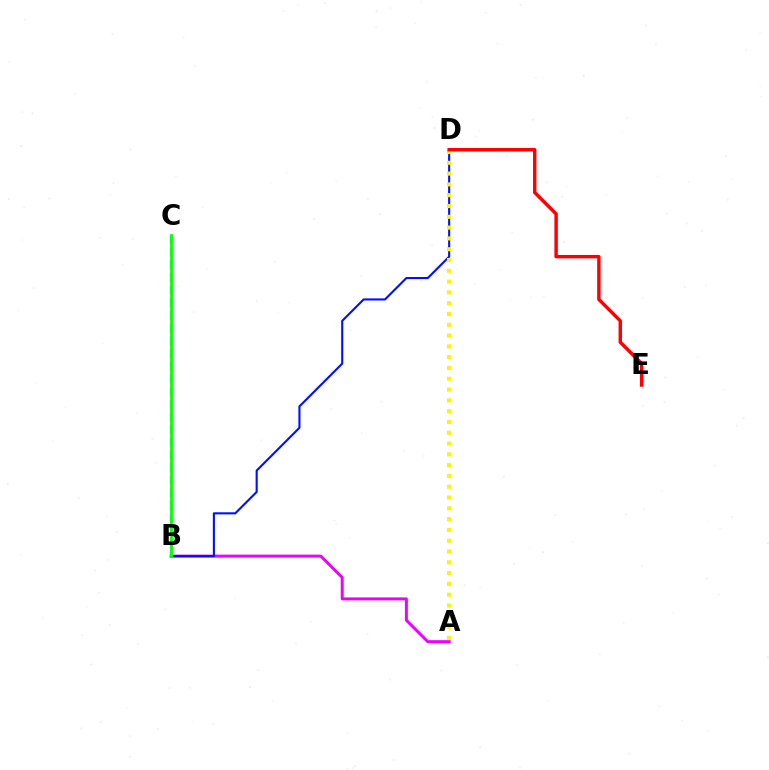{('A', 'B'): [{'color': '#ee00ff', 'line_style': 'solid', 'thickness': 2.13}], ('B', 'D'): [{'color': '#0010ff', 'line_style': 'solid', 'thickness': 1.51}], ('A', 'D'): [{'color': '#fcf500', 'line_style': 'dotted', 'thickness': 2.93}], ('D', 'E'): [{'color': '#ff0000', 'line_style': 'solid', 'thickness': 2.47}], ('B', 'C'): [{'color': '#00fff6', 'line_style': 'dashed', 'thickness': 1.72}, {'color': '#08ff00', 'line_style': 'solid', 'thickness': 2.0}]}